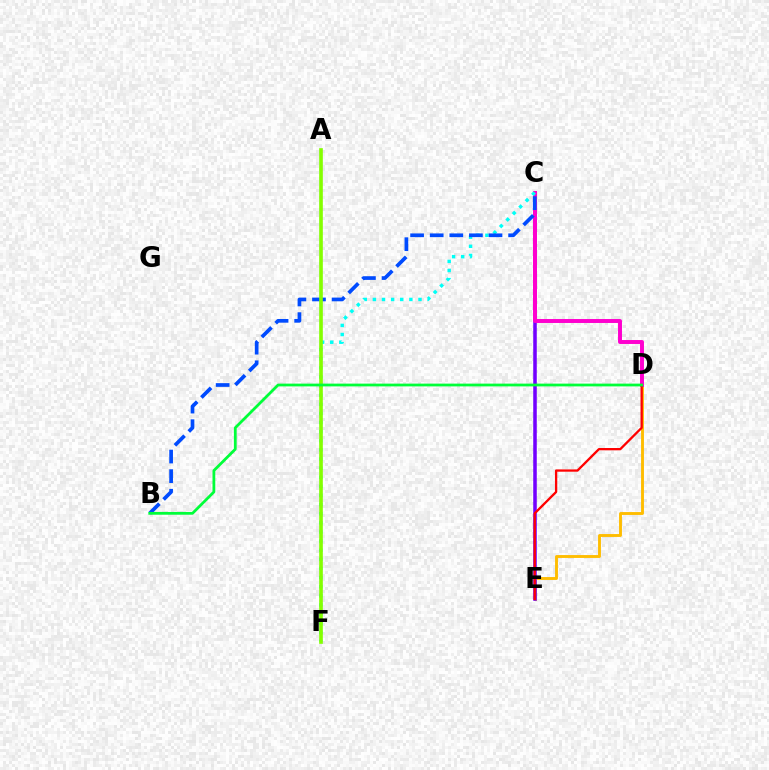{('D', 'E'): [{'color': '#ffbd00', 'line_style': 'solid', 'thickness': 2.08}, {'color': '#ff0000', 'line_style': 'solid', 'thickness': 1.66}], ('C', 'E'): [{'color': '#7200ff', 'line_style': 'solid', 'thickness': 2.55}], ('C', 'D'): [{'color': '#ff00cf', 'line_style': 'solid', 'thickness': 2.84}], ('C', 'F'): [{'color': '#00fff6', 'line_style': 'dotted', 'thickness': 2.48}], ('B', 'C'): [{'color': '#004bff', 'line_style': 'dashed', 'thickness': 2.66}], ('A', 'F'): [{'color': '#84ff00', 'line_style': 'solid', 'thickness': 2.63}], ('B', 'D'): [{'color': '#00ff39', 'line_style': 'solid', 'thickness': 1.99}]}